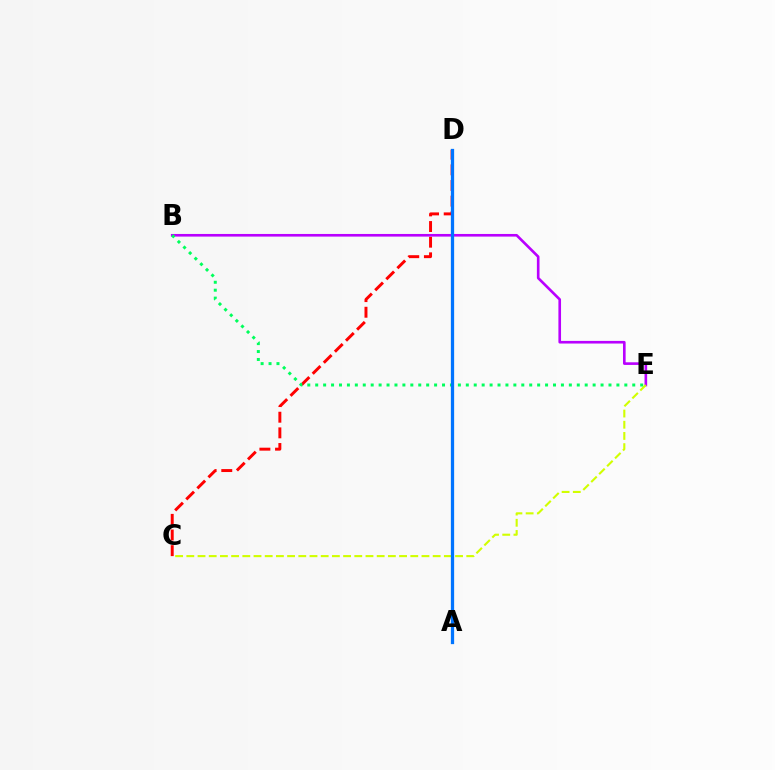{('C', 'D'): [{'color': '#ff0000', 'line_style': 'dashed', 'thickness': 2.13}], ('B', 'E'): [{'color': '#b900ff', 'line_style': 'solid', 'thickness': 1.9}, {'color': '#00ff5c', 'line_style': 'dotted', 'thickness': 2.15}], ('C', 'E'): [{'color': '#d1ff00', 'line_style': 'dashed', 'thickness': 1.52}], ('A', 'D'): [{'color': '#0074ff', 'line_style': 'solid', 'thickness': 2.35}]}